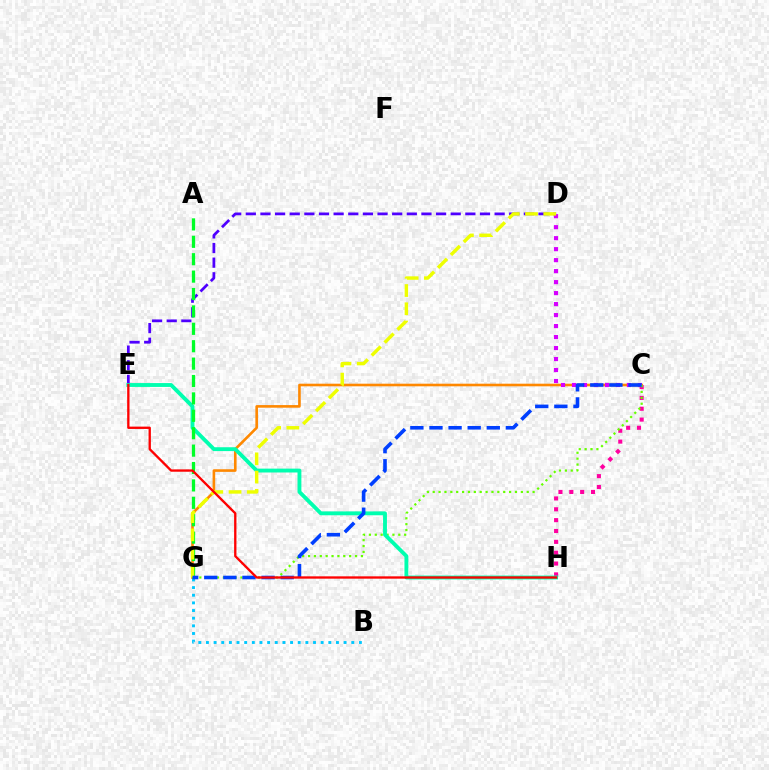{('C', 'G'): [{'color': '#ff8800', 'line_style': 'solid', 'thickness': 1.88}, {'color': '#66ff00', 'line_style': 'dotted', 'thickness': 1.6}, {'color': '#003fff', 'line_style': 'dashed', 'thickness': 2.6}], ('B', 'G'): [{'color': '#00c7ff', 'line_style': 'dotted', 'thickness': 2.08}], ('D', 'E'): [{'color': '#4f00ff', 'line_style': 'dashed', 'thickness': 1.99}], ('C', 'D'): [{'color': '#d600ff', 'line_style': 'dotted', 'thickness': 2.99}], ('C', 'H'): [{'color': '#ff00a0', 'line_style': 'dotted', 'thickness': 2.95}], ('E', 'H'): [{'color': '#00ffaf', 'line_style': 'solid', 'thickness': 2.78}, {'color': '#ff0000', 'line_style': 'solid', 'thickness': 1.67}], ('A', 'G'): [{'color': '#00ff27', 'line_style': 'dashed', 'thickness': 2.36}], ('D', 'G'): [{'color': '#eeff00', 'line_style': 'dashed', 'thickness': 2.48}]}